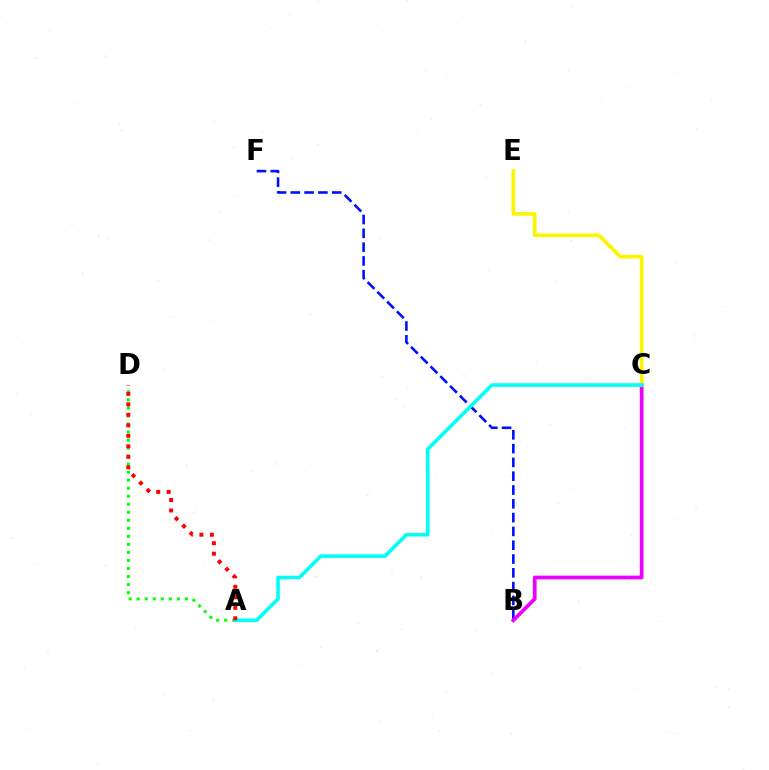{('B', 'F'): [{'color': '#0010ff', 'line_style': 'dashed', 'thickness': 1.87}], ('B', 'C'): [{'color': '#ee00ff', 'line_style': 'solid', 'thickness': 2.69}], ('A', 'D'): [{'color': '#08ff00', 'line_style': 'dotted', 'thickness': 2.18}, {'color': '#ff0000', 'line_style': 'dotted', 'thickness': 2.85}], ('C', 'E'): [{'color': '#fcf500', 'line_style': 'solid', 'thickness': 2.65}], ('A', 'C'): [{'color': '#00fff6', 'line_style': 'solid', 'thickness': 2.59}]}